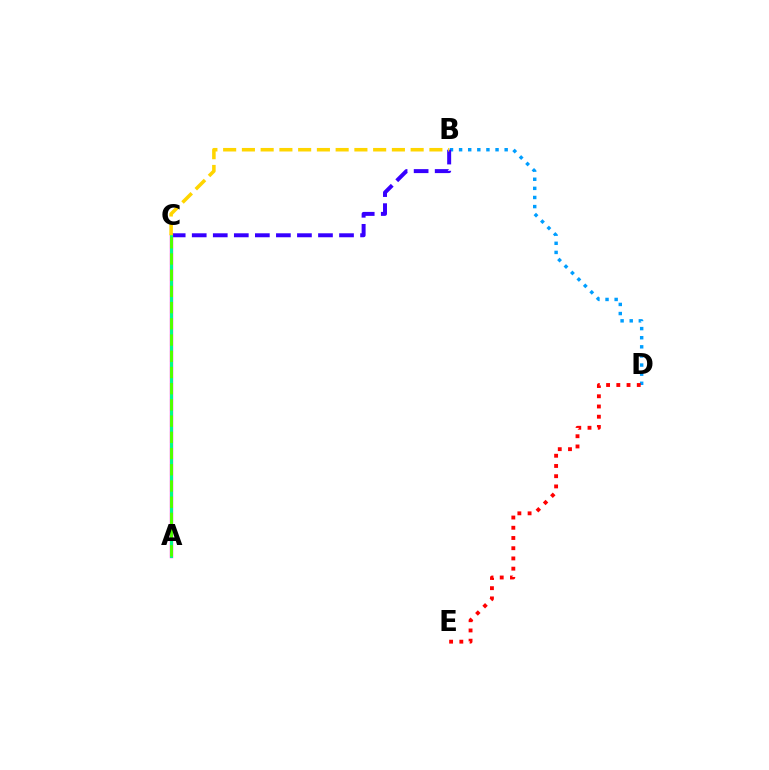{('B', 'D'): [{'color': '#009eff', 'line_style': 'dotted', 'thickness': 2.48}], ('B', 'C'): [{'color': '#3700ff', 'line_style': 'dashed', 'thickness': 2.86}, {'color': '#ffd500', 'line_style': 'dashed', 'thickness': 2.55}], ('A', 'C'): [{'color': '#ff00ed', 'line_style': 'solid', 'thickness': 2.41}, {'color': '#00ff86', 'line_style': 'solid', 'thickness': 2.13}, {'color': '#4fff00', 'line_style': 'dashed', 'thickness': 2.2}], ('D', 'E'): [{'color': '#ff0000', 'line_style': 'dotted', 'thickness': 2.78}]}